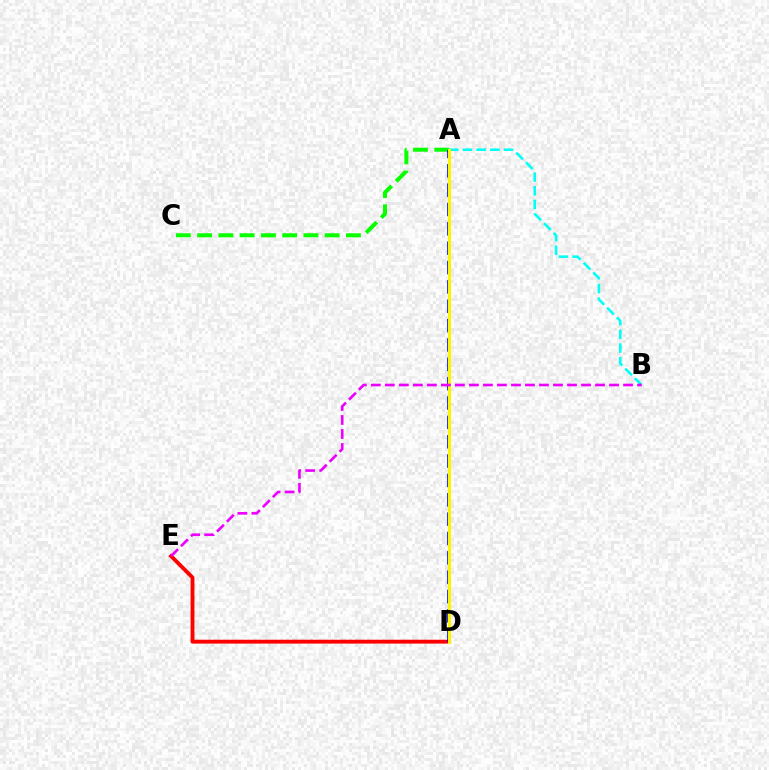{('A', 'C'): [{'color': '#08ff00', 'line_style': 'dashed', 'thickness': 2.89}], ('D', 'E'): [{'color': '#ff0000', 'line_style': 'solid', 'thickness': 2.78}], ('A', 'B'): [{'color': '#00fff6', 'line_style': 'dashed', 'thickness': 1.86}], ('A', 'D'): [{'color': '#0010ff', 'line_style': 'dashed', 'thickness': 2.63}, {'color': '#fcf500', 'line_style': 'solid', 'thickness': 2.16}], ('B', 'E'): [{'color': '#ee00ff', 'line_style': 'dashed', 'thickness': 1.9}]}